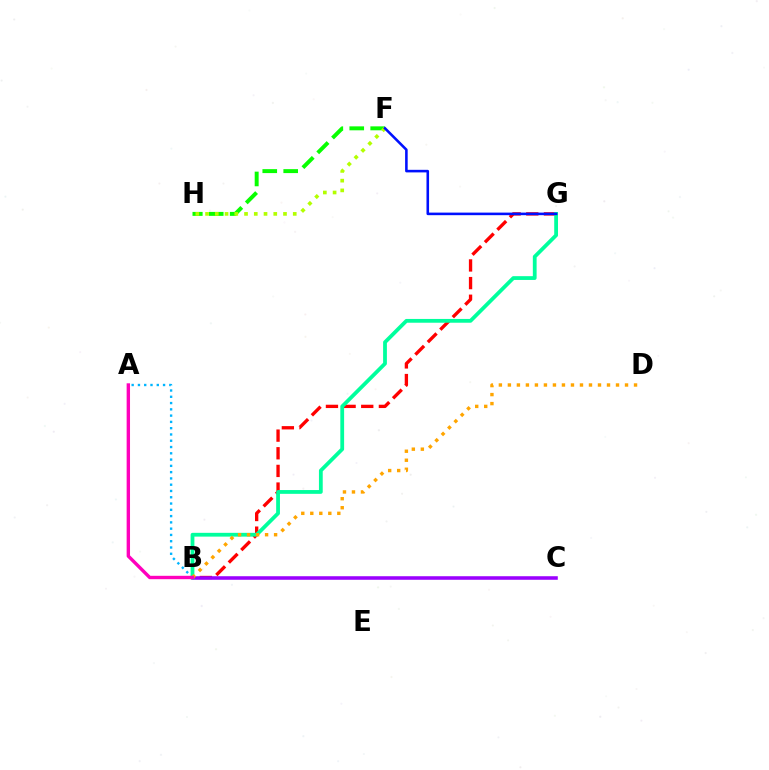{('B', 'G'): [{'color': '#ff0000', 'line_style': 'dashed', 'thickness': 2.4}, {'color': '#00ff9d', 'line_style': 'solid', 'thickness': 2.73}], ('A', 'B'): [{'color': '#00b5ff', 'line_style': 'dotted', 'thickness': 1.71}, {'color': '#ff00bd', 'line_style': 'solid', 'thickness': 2.44}], ('B', 'C'): [{'color': '#9b00ff', 'line_style': 'solid', 'thickness': 2.56}], ('F', 'H'): [{'color': '#08ff00', 'line_style': 'dashed', 'thickness': 2.84}, {'color': '#b3ff00', 'line_style': 'dotted', 'thickness': 2.65}], ('F', 'G'): [{'color': '#0010ff', 'line_style': 'solid', 'thickness': 1.86}], ('B', 'D'): [{'color': '#ffa500', 'line_style': 'dotted', 'thickness': 2.45}]}